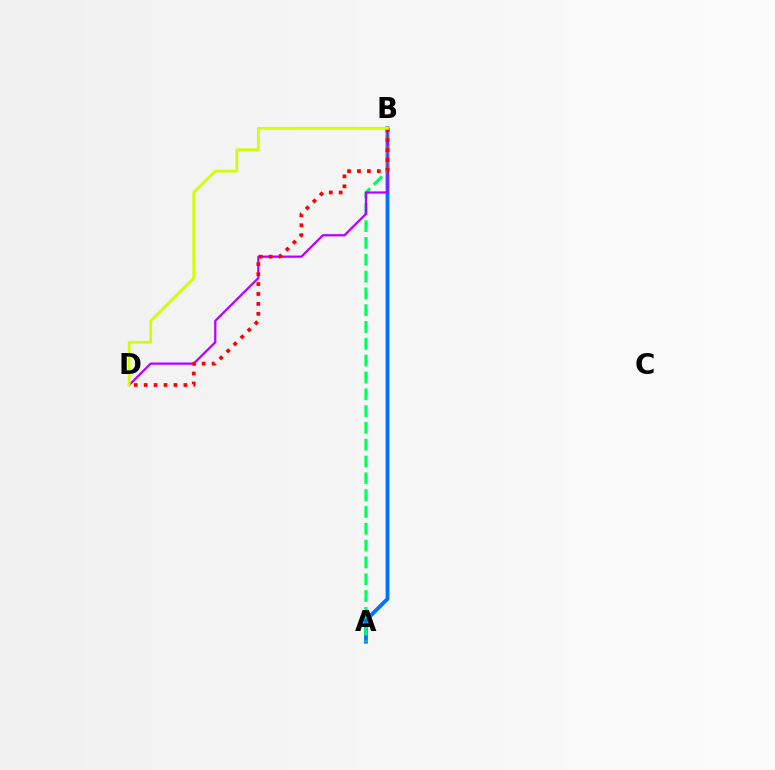{('A', 'B'): [{'color': '#0074ff', 'line_style': 'solid', 'thickness': 2.76}, {'color': '#00ff5c', 'line_style': 'dashed', 'thickness': 2.28}], ('B', 'D'): [{'color': '#b900ff', 'line_style': 'solid', 'thickness': 1.62}, {'color': '#ff0000', 'line_style': 'dotted', 'thickness': 2.69}, {'color': '#d1ff00', 'line_style': 'solid', 'thickness': 1.97}]}